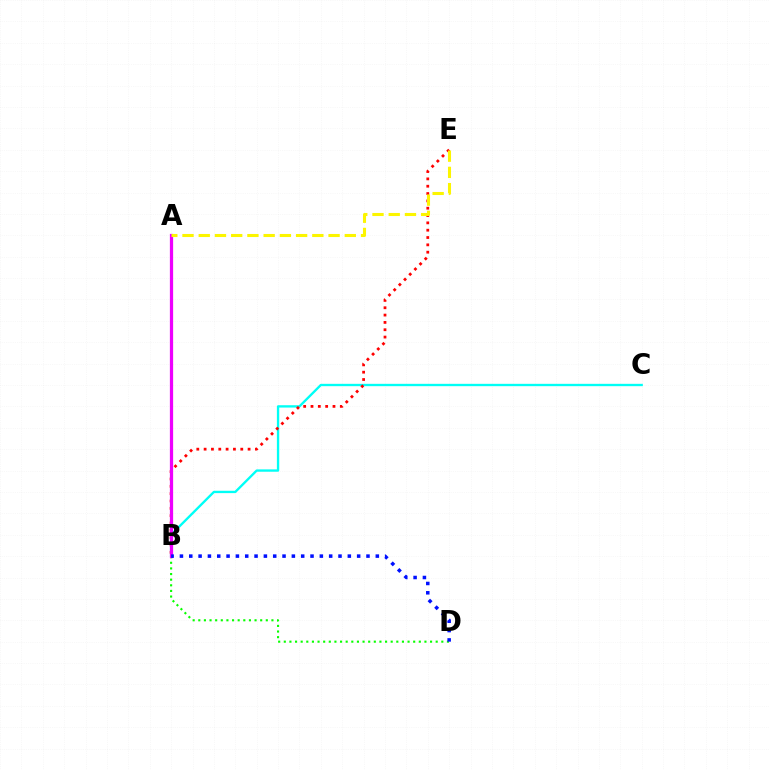{('B', 'C'): [{'color': '#00fff6', 'line_style': 'solid', 'thickness': 1.69}], ('B', 'E'): [{'color': '#ff0000', 'line_style': 'dotted', 'thickness': 1.99}], ('B', 'D'): [{'color': '#08ff00', 'line_style': 'dotted', 'thickness': 1.53}, {'color': '#0010ff', 'line_style': 'dotted', 'thickness': 2.53}], ('A', 'B'): [{'color': '#ee00ff', 'line_style': 'solid', 'thickness': 2.33}], ('A', 'E'): [{'color': '#fcf500', 'line_style': 'dashed', 'thickness': 2.2}]}